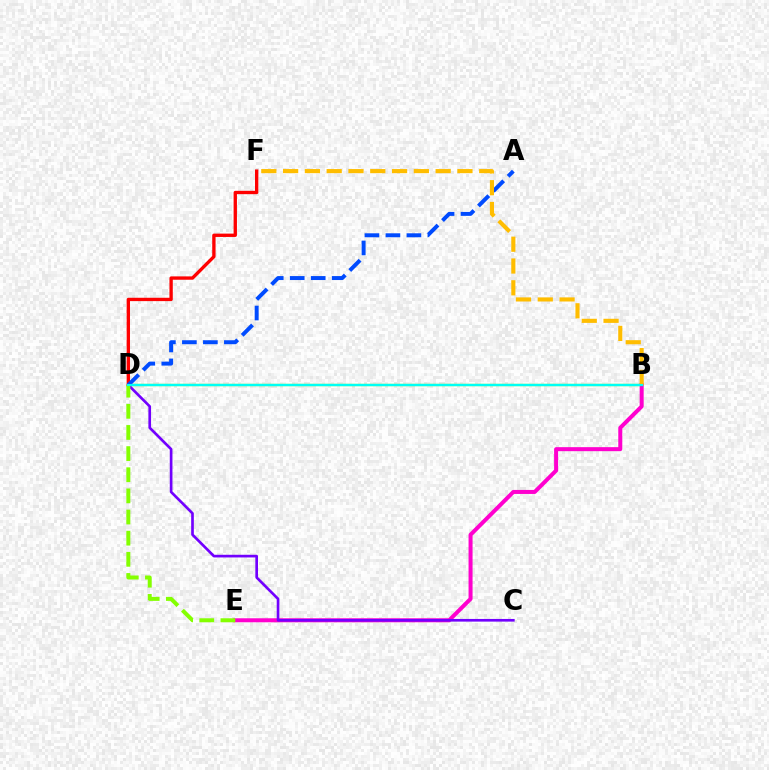{('B', 'E'): [{'color': '#ff00cf', 'line_style': 'solid', 'thickness': 2.89}], ('B', 'D'): [{'color': '#00ff39', 'line_style': 'solid', 'thickness': 1.67}, {'color': '#00fff6', 'line_style': 'solid', 'thickness': 1.54}], ('C', 'D'): [{'color': '#7200ff', 'line_style': 'solid', 'thickness': 1.92}], ('D', 'F'): [{'color': '#ff0000', 'line_style': 'solid', 'thickness': 2.41}], ('A', 'D'): [{'color': '#004bff', 'line_style': 'dashed', 'thickness': 2.85}], ('B', 'F'): [{'color': '#ffbd00', 'line_style': 'dashed', 'thickness': 2.96}], ('D', 'E'): [{'color': '#84ff00', 'line_style': 'dashed', 'thickness': 2.87}]}